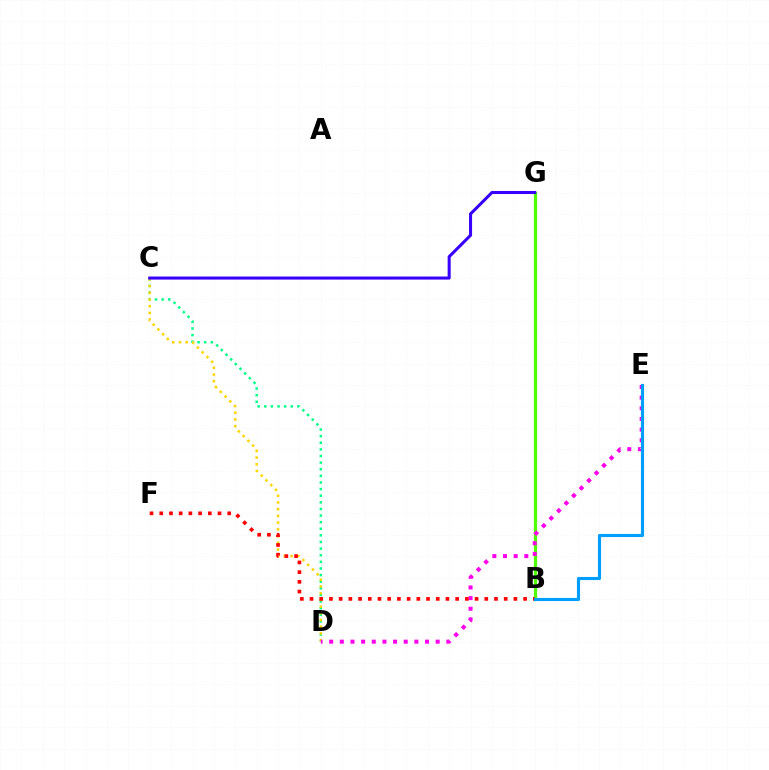{('C', 'D'): [{'color': '#00ff86', 'line_style': 'dotted', 'thickness': 1.8}, {'color': '#ffd500', 'line_style': 'dotted', 'thickness': 1.83}], ('B', 'G'): [{'color': '#4fff00', 'line_style': 'solid', 'thickness': 2.33}], ('C', 'G'): [{'color': '#3700ff', 'line_style': 'solid', 'thickness': 2.19}], ('D', 'E'): [{'color': '#ff00ed', 'line_style': 'dotted', 'thickness': 2.89}], ('B', 'F'): [{'color': '#ff0000', 'line_style': 'dotted', 'thickness': 2.64}], ('B', 'E'): [{'color': '#009eff', 'line_style': 'solid', 'thickness': 2.24}]}